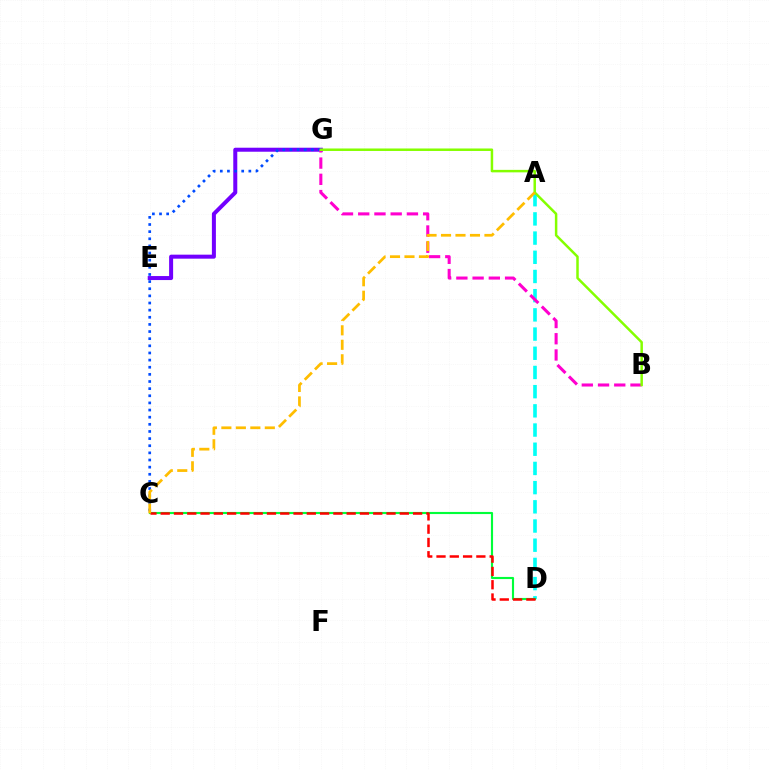{('E', 'G'): [{'color': '#7200ff', 'line_style': 'solid', 'thickness': 2.88}], ('A', 'D'): [{'color': '#00fff6', 'line_style': 'dashed', 'thickness': 2.61}], ('C', 'G'): [{'color': '#004bff', 'line_style': 'dotted', 'thickness': 1.94}], ('B', 'G'): [{'color': '#ff00cf', 'line_style': 'dashed', 'thickness': 2.21}, {'color': '#84ff00', 'line_style': 'solid', 'thickness': 1.79}], ('C', 'D'): [{'color': '#00ff39', 'line_style': 'solid', 'thickness': 1.53}, {'color': '#ff0000', 'line_style': 'dashed', 'thickness': 1.8}], ('A', 'C'): [{'color': '#ffbd00', 'line_style': 'dashed', 'thickness': 1.97}]}